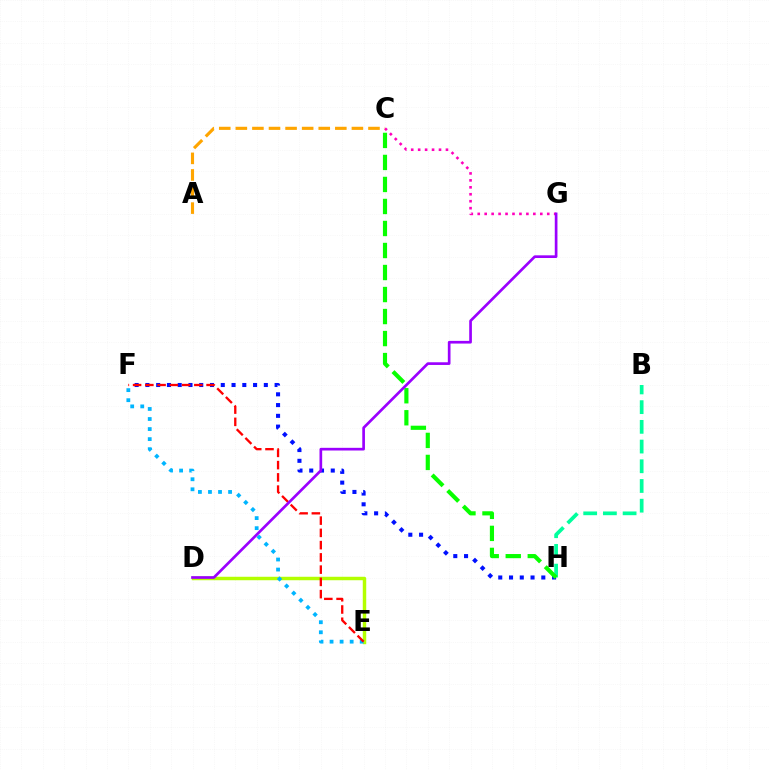{('F', 'H'): [{'color': '#0010ff', 'line_style': 'dotted', 'thickness': 2.92}], ('C', 'G'): [{'color': '#ff00bd', 'line_style': 'dotted', 'thickness': 1.89}], ('D', 'E'): [{'color': '#b3ff00', 'line_style': 'solid', 'thickness': 2.49}], ('B', 'H'): [{'color': '#00ff9d', 'line_style': 'dashed', 'thickness': 2.68}], ('C', 'H'): [{'color': '#08ff00', 'line_style': 'dashed', 'thickness': 2.99}], ('E', 'F'): [{'color': '#00b5ff', 'line_style': 'dotted', 'thickness': 2.73}, {'color': '#ff0000', 'line_style': 'dashed', 'thickness': 1.66}], ('A', 'C'): [{'color': '#ffa500', 'line_style': 'dashed', 'thickness': 2.25}], ('D', 'G'): [{'color': '#9b00ff', 'line_style': 'solid', 'thickness': 1.93}]}